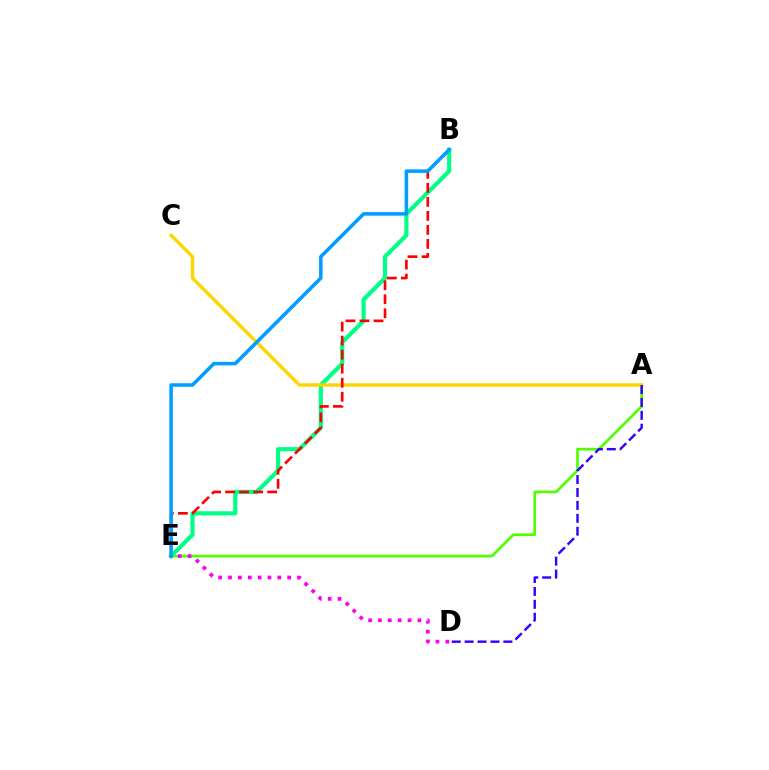{('B', 'E'): [{'color': '#00ff86', 'line_style': 'solid', 'thickness': 2.99}, {'color': '#ff0000', 'line_style': 'dashed', 'thickness': 1.9}, {'color': '#009eff', 'line_style': 'solid', 'thickness': 2.55}], ('A', 'E'): [{'color': '#4fff00', 'line_style': 'solid', 'thickness': 1.92}], ('D', 'E'): [{'color': '#ff00ed', 'line_style': 'dotted', 'thickness': 2.68}], ('A', 'C'): [{'color': '#ffd500', 'line_style': 'solid', 'thickness': 2.44}], ('A', 'D'): [{'color': '#3700ff', 'line_style': 'dashed', 'thickness': 1.75}]}